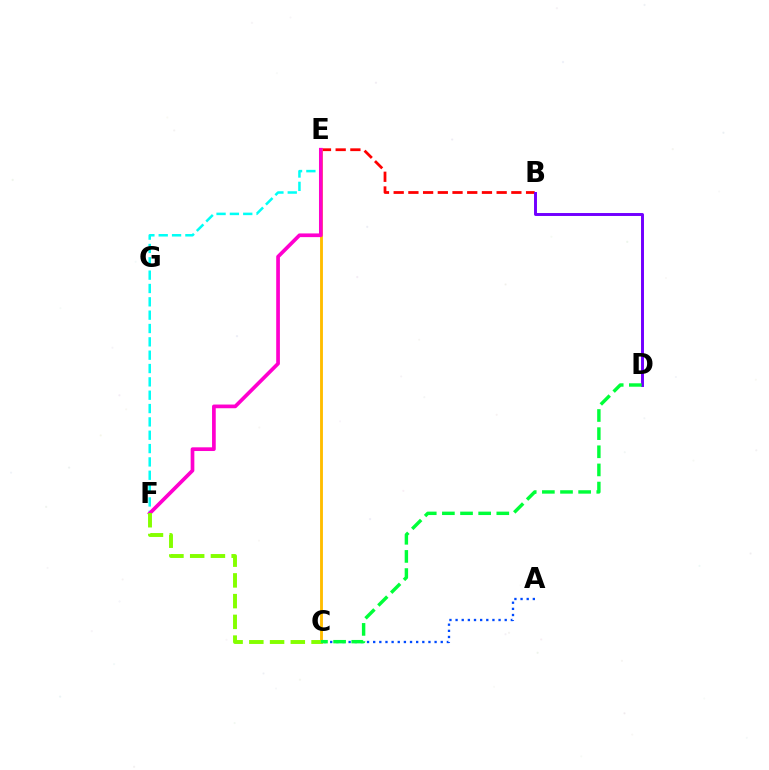{('E', 'F'): [{'color': '#00fff6', 'line_style': 'dashed', 'thickness': 1.81}, {'color': '#ff00cf', 'line_style': 'solid', 'thickness': 2.66}], ('A', 'C'): [{'color': '#004bff', 'line_style': 'dotted', 'thickness': 1.67}], ('B', 'E'): [{'color': '#ff0000', 'line_style': 'dashed', 'thickness': 2.0}], ('B', 'D'): [{'color': '#7200ff', 'line_style': 'solid', 'thickness': 2.12}], ('C', 'E'): [{'color': '#ffbd00', 'line_style': 'solid', 'thickness': 2.06}], ('C', 'D'): [{'color': '#00ff39', 'line_style': 'dashed', 'thickness': 2.46}], ('C', 'F'): [{'color': '#84ff00', 'line_style': 'dashed', 'thickness': 2.82}]}